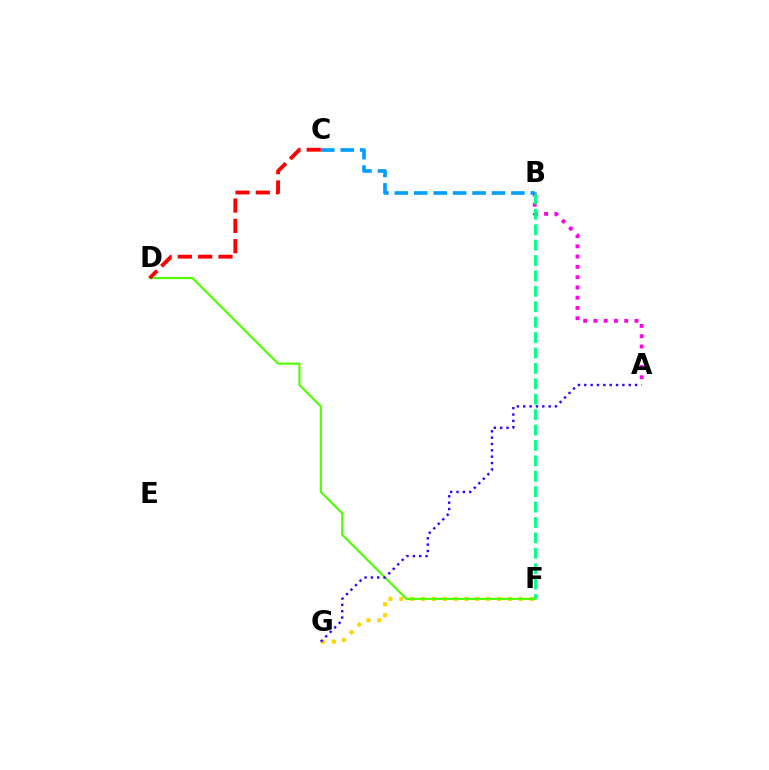{('F', 'G'): [{'color': '#ffd500', 'line_style': 'dotted', 'thickness': 2.95}], ('A', 'B'): [{'color': '#ff00ed', 'line_style': 'dotted', 'thickness': 2.79}], ('B', 'F'): [{'color': '#00ff86', 'line_style': 'dashed', 'thickness': 2.09}], ('D', 'F'): [{'color': '#4fff00', 'line_style': 'solid', 'thickness': 1.53}], ('A', 'G'): [{'color': '#3700ff', 'line_style': 'dotted', 'thickness': 1.73}], ('C', 'D'): [{'color': '#ff0000', 'line_style': 'dashed', 'thickness': 2.76}], ('B', 'C'): [{'color': '#009eff', 'line_style': 'dashed', 'thickness': 2.64}]}